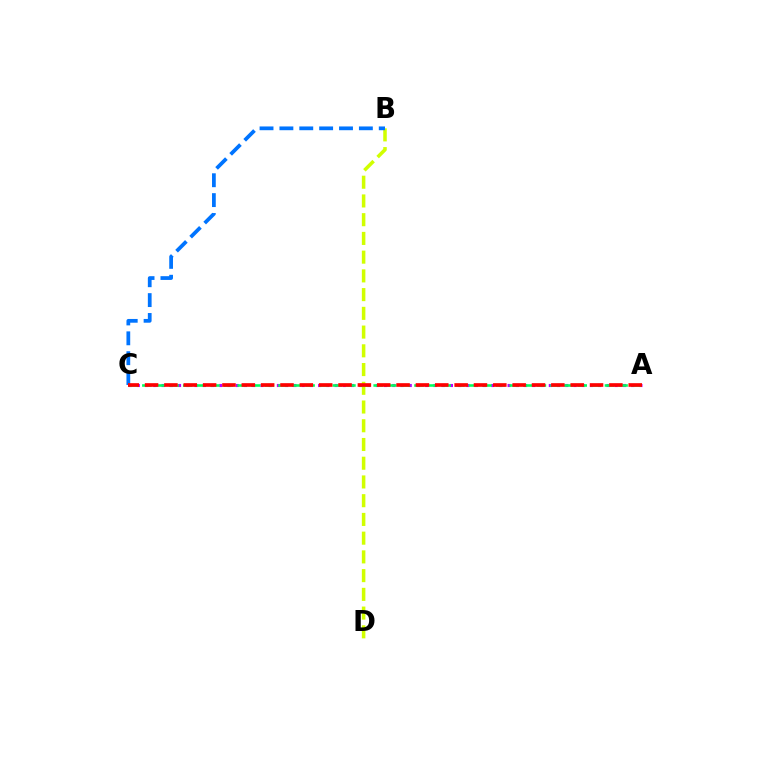{('A', 'C'): [{'color': '#b900ff', 'line_style': 'dotted', 'thickness': 2.24}, {'color': '#00ff5c', 'line_style': 'dashed', 'thickness': 1.85}, {'color': '#ff0000', 'line_style': 'dashed', 'thickness': 2.63}], ('B', 'D'): [{'color': '#d1ff00', 'line_style': 'dashed', 'thickness': 2.54}], ('B', 'C'): [{'color': '#0074ff', 'line_style': 'dashed', 'thickness': 2.7}]}